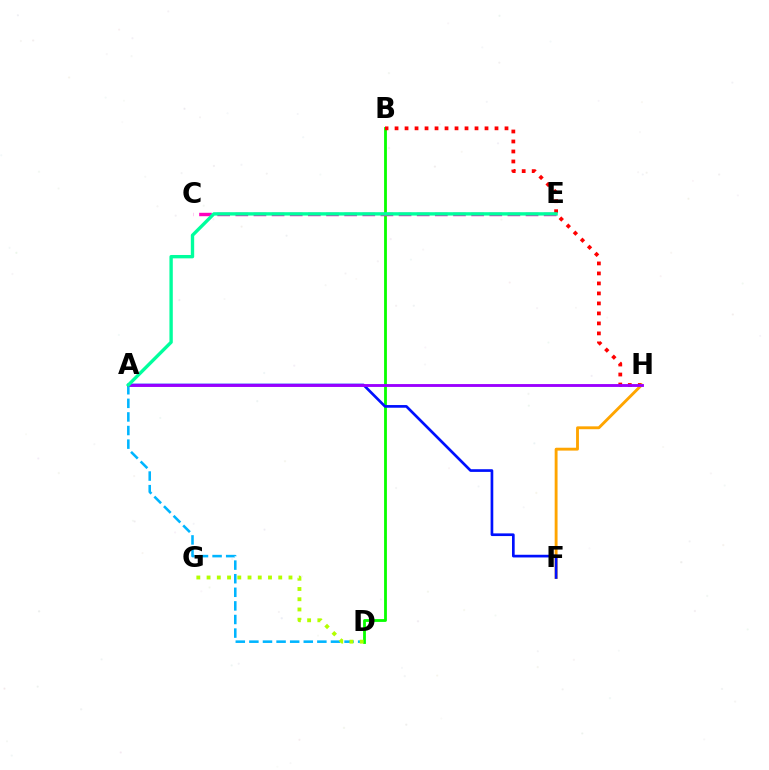{('A', 'D'): [{'color': '#00b5ff', 'line_style': 'dashed', 'thickness': 1.85}], ('B', 'D'): [{'color': '#08ff00', 'line_style': 'solid', 'thickness': 2.02}], ('D', 'G'): [{'color': '#b3ff00', 'line_style': 'dotted', 'thickness': 2.78}], ('B', 'H'): [{'color': '#ff0000', 'line_style': 'dotted', 'thickness': 2.72}], ('C', 'E'): [{'color': '#ff00bd', 'line_style': 'dashed', 'thickness': 2.46}], ('F', 'H'): [{'color': '#ffa500', 'line_style': 'solid', 'thickness': 2.07}], ('A', 'F'): [{'color': '#0010ff', 'line_style': 'solid', 'thickness': 1.93}], ('A', 'H'): [{'color': '#9b00ff', 'line_style': 'solid', 'thickness': 2.07}], ('A', 'E'): [{'color': '#00ff9d', 'line_style': 'solid', 'thickness': 2.42}]}